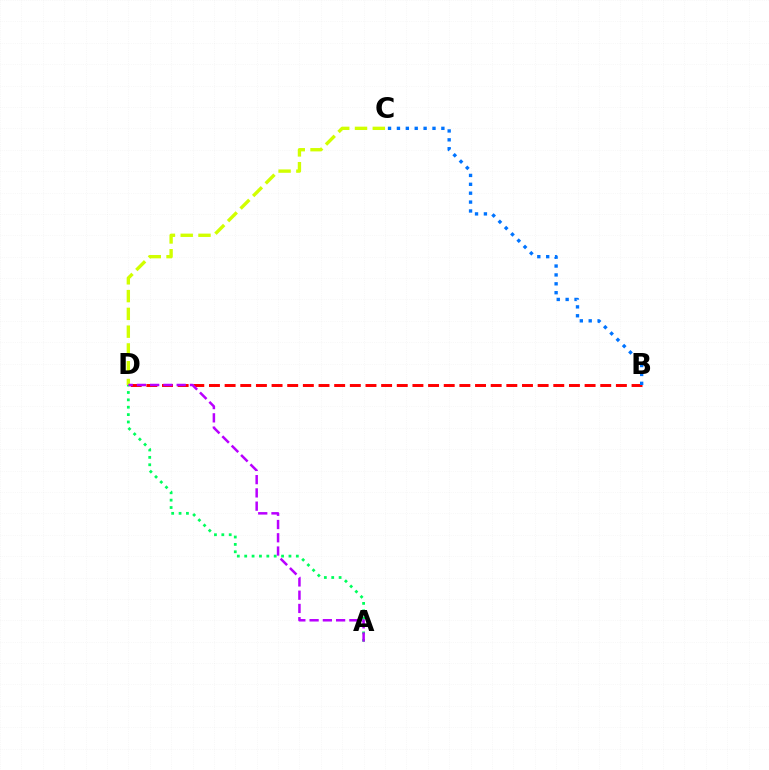{('B', 'D'): [{'color': '#ff0000', 'line_style': 'dashed', 'thickness': 2.13}], ('A', 'D'): [{'color': '#00ff5c', 'line_style': 'dotted', 'thickness': 2.0}, {'color': '#b900ff', 'line_style': 'dashed', 'thickness': 1.8}], ('C', 'D'): [{'color': '#d1ff00', 'line_style': 'dashed', 'thickness': 2.42}], ('B', 'C'): [{'color': '#0074ff', 'line_style': 'dotted', 'thickness': 2.42}]}